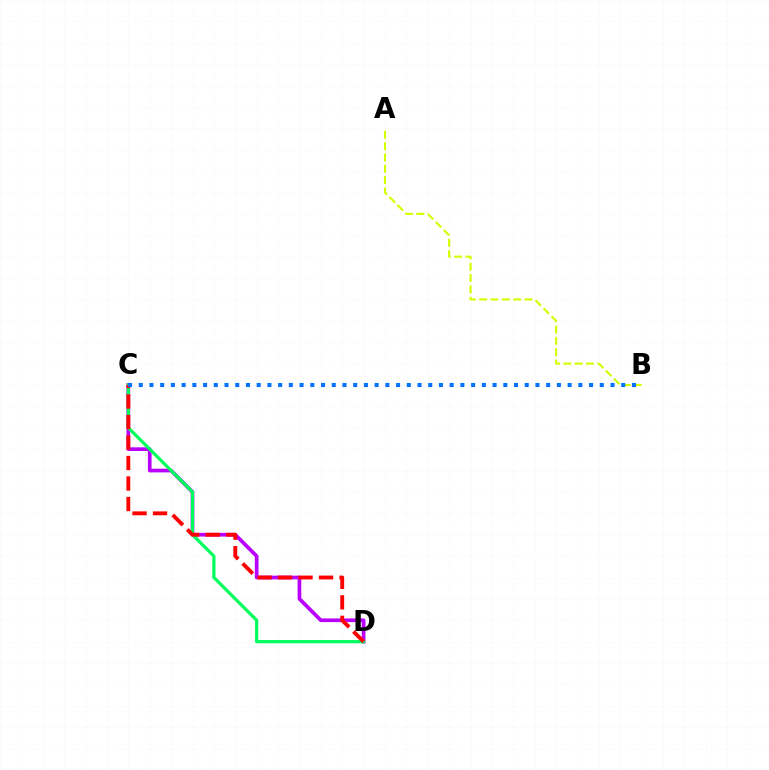{('A', 'B'): [{'color': '#d1ff00', 'line_style': 'dashed', 'thickness': 1.54}], ('C', 'D'): [{'color': '#b900ff', 'line_style': 'solid', 'thickness': 2.66}, {'color': '#00ff5c', 'line_style': 'solid', 'thickness': 2.31}, {'color': '#ff0000', 'line_style': 'dashed', 'thickness': 2.79}], ('B', 'C'): [{'color': '#0074ff', 'line_style': 'dotted', 'thickness': 2.91}]}